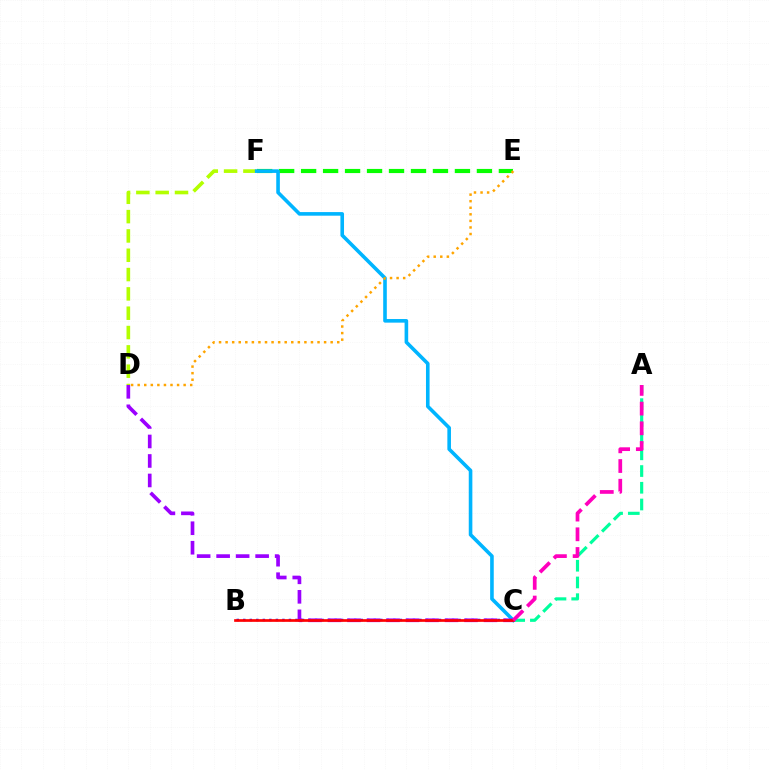{('A', 'C'): [{'color': '#00ff9d', 'line_style': 'dashed', 'thickness': 2.27}, {'color': '#ff00bd', 'line_style': 'dashed', 'thickness': 2.68}], ('B', 'C'): [{'color': '#0010ff', 'line_style': 'dotted', 'thickness': 1.77}, {'color': '#ff0000', 'line_style': 'solid', 'thickness': 1.94}], ('E', 'F'): [{'color': '#08ff00', 'line_style': 'dashed', 'thickness': 2.99}], ('D', 'F'): [{'color': '#b3ff00', 'line_style': 'dashed', 'thickness': 2.62}], ('C', 'F'): [{'color': '#00b5ff', 'line_style': 'solid', 'thickness': 2.59}], ('C', 'D'): [{'color': '#9b00ff', 'line_style': 'dashed', 'thickness': 2.65}], ('D', 'E'): [{'color': '#ffa500', 'line_style': 'dotted', 'thickness': 1.78}]}